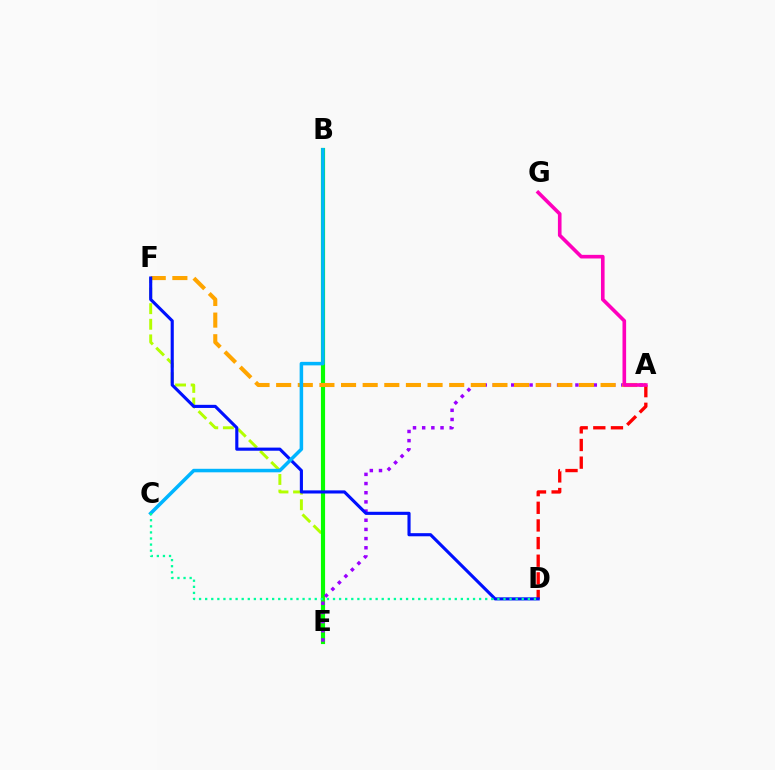{('E', 'F'): [{'color': '#b3ff00', 'line_style': 'dashed', 'thickness': 2.12}], ('B', 'E'): [{'color': '#08ff00', 'line_style': 'solid', 'thickness': 2.99}], ('A', 'E'): [{'color': '#9b00ff', 'line_style': 'dotted', 'thickness': 2.49}], ('A', 'F'): [{'color': '#ffa500', 'line_style': 'dashed', 'thickness': 2.94}], ('A', 'D'): [{'color': '#ff0000', 'line_style': 'dashed', 'thickness': 2.4}], ('D', 'F'): [{'color': '#0010ff', 'line_style': 'solid', 'thickness': 2.25}], ('B', 'C'): [{'color': '#00b5ff', 'line_style': 'solid', 'thickness': 2.54}], ('A', 'G'): [{'color': '#ff00bd', 'line_style': 'solid', 'thickness': 2.61}], ('C', 'D'): [{'color': '#00ff9d', 'line_style': 'dotted', 'thickness': 1.65}]}